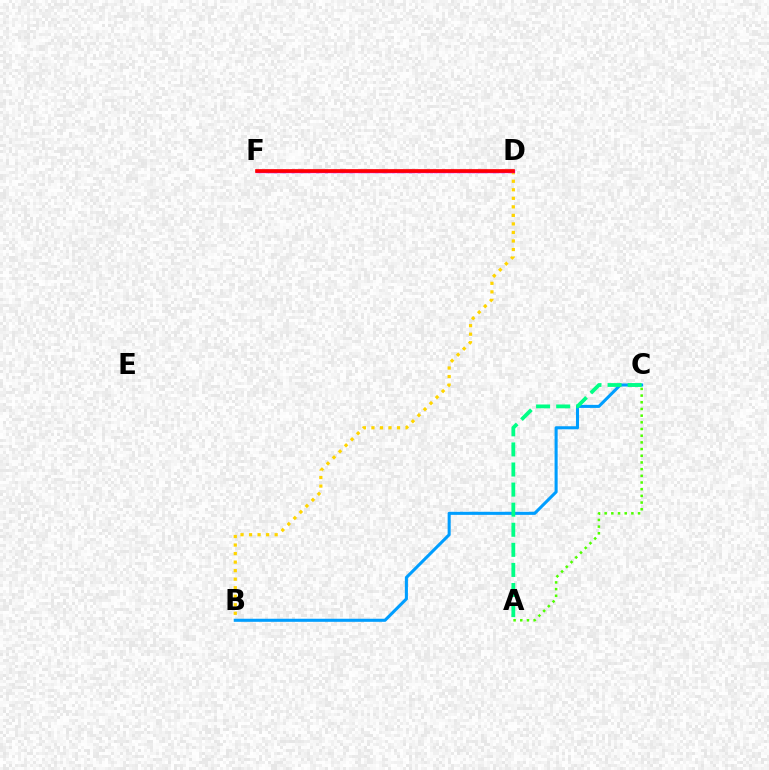{('B', 'C'): [{'color': '#009eff', 'line_style': 'solid', 'thickness': 2.21}], ('A', 'C'): [{'color': '#00ff86', 'line_style': 'dashed', 'thickness': 2.73}, {'color': '#4fff00', 'line_style': 'dotted', 'thickness': 1.82}], ('D', 'F'): [{'color': '#3700ff', 'line_style': 'dotted', 'thickness': 2.28}, {'color': '#ff00ed', 'line_style': 'solid', 'thickness': 2.41}, {'color': '#ff0000', 'line_style': 'solid', 'thickness': 2.63}], ('B', 'D'): [{'color': '#ffd500', 'line_style': 'dotted', 'thickness': 2.32}]}